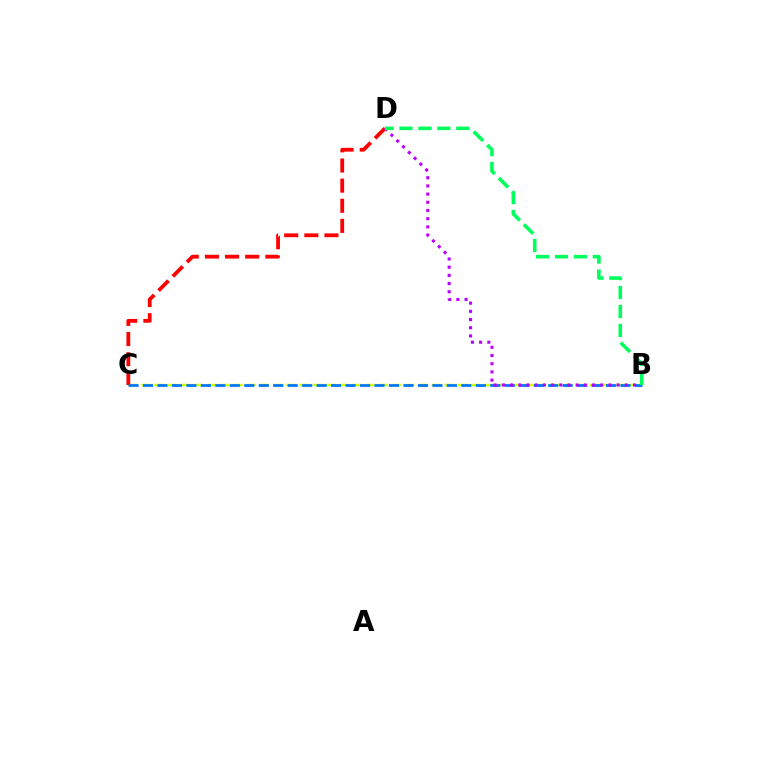{('B', 'C'): [{'color': '#d1ff00', 'line_style': 'dashed', 'thickness': 1.79}, {'color': '#0074ff', 'line_style': 'dashed', 'thickness': 1.97}], ('C', 'D'): [{'color': '#ff0000', 'line_style': 'dashed', 'thickness': 2.73}], ('B', 'D'): [{'color': '#b900ff', 'line_style': 'dotted', 'thickness': 2.23}, {'color': '#00ff5c', 'line_style': 'dashed', 'thickness': 2.57}]}